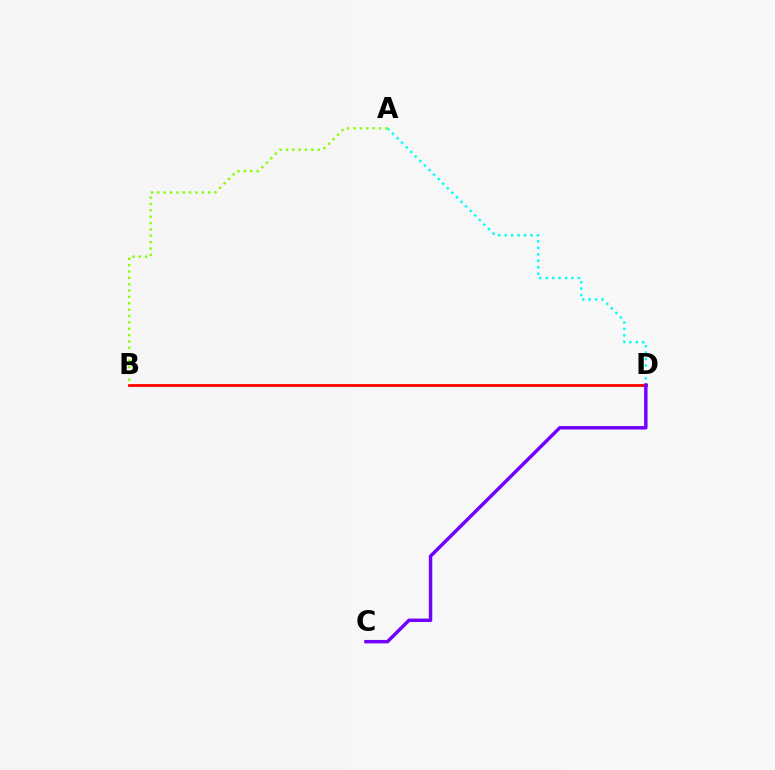{('A', 'D'): [{'color': '#00fff6', 'line_style': 'dotted', 'thickness': 1.75}], ('B', 'D'): [{'color': '#ff0000', 'line_style': 'solid', 'thickness': 2.03}], ('C', 'D'): [{'color': '#7200ff', 'line_style': 'solid', 'thickness': 2.48}], ('A', 'B'): [{'color': '#84ff00', 'line_style': 'dotted', 'thickness': 1.73}]}